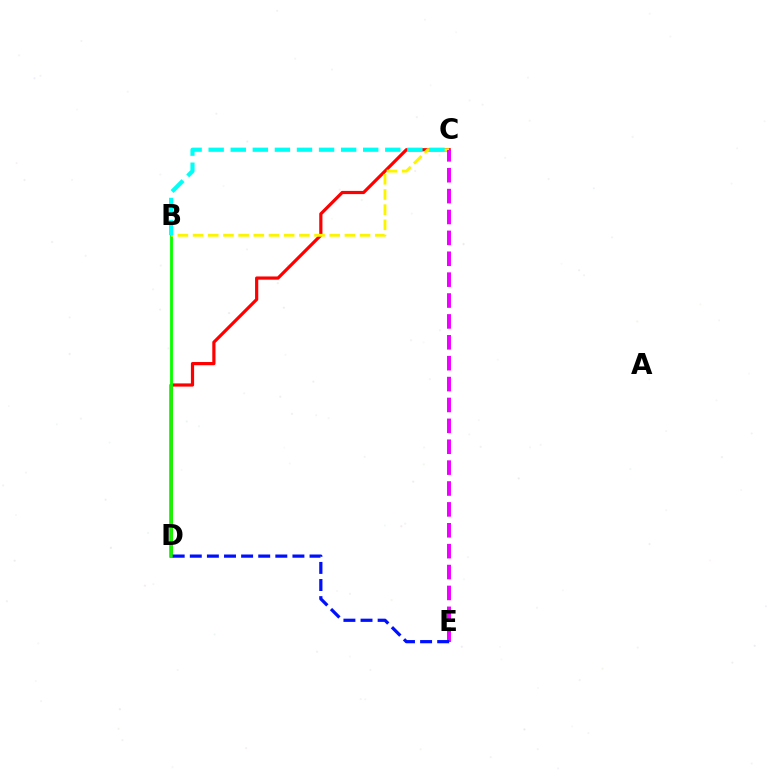{('C', 'D'): [{'color': '#ff0000', 'line_style': 'solid', 'thickness': 2.3}], ('B', 'D'): [{'color': '#08ff00', 'line_style': 'solid', 'thickness': 2.05}], ('B', 'C'): [{'color': '#fcf500', 'line_style': 'dashed', 'thickness': 2.06}, {'color': '#00fff6', 'line_style': 'dashed', 'thickness': 3.0}], ('C', 'E'): [{'color': '#ee00ff', 'line_style': 'dashed', 'thickness': 2.84}], ('D', 'E'): [{'color': '#0010ff', 'line_style': 'dashed', 'thickness': 2.32}]}